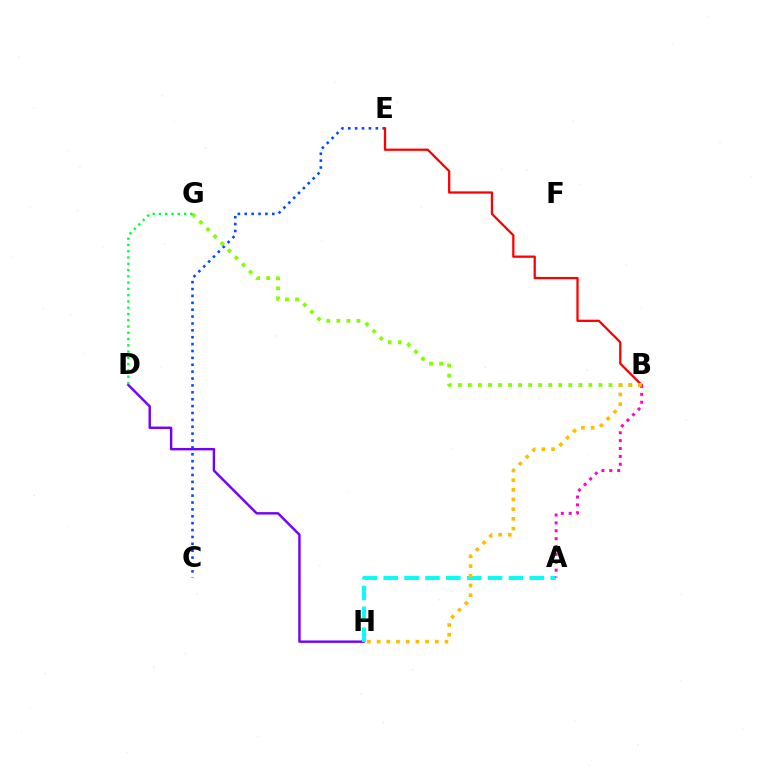{('D', 'H'): [{'color': '#7200ff', 'line_style': 'solid', 'thickness': 1.74}], ('C', 'E'): [{'color': '#004bff', 'line_style': 'dotted', 'thickness': 1.87}], ('B', 'E'): [{'color': '#ff0000', 'line_style': 'solid', 'thickness': 1.64}], ('B', 'G'): [{'color': '#84ff00', 'line_style': 'dotted', 'thickness': 2.73}], ('A', 'H'): [{'color': '#00fff6', 'line_style': 'dashed', 'thickness': 2.83}], ('A', 'B'): [{'color': '#ff00cf', 'line_style': 'dotted', 'thickness': 2.14}], ('B', 'H'): [{'color': '#ffbd00', 'line_style': 'dotted', 'thickness': 2.63}], ('D', 'G'): [{'color': '#00ff39', 'line_style': 'dotted', 'thickness': 1.7}]}